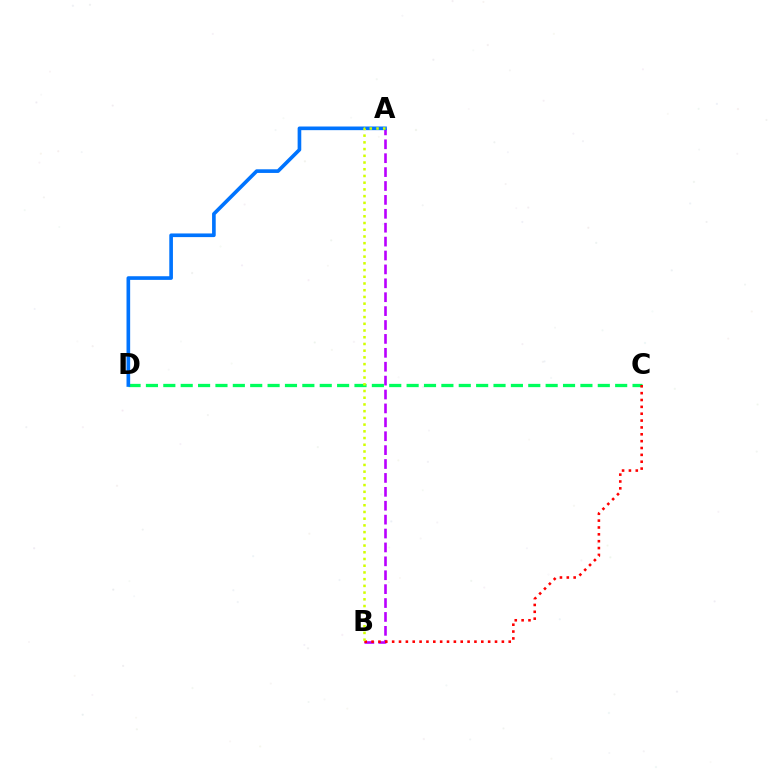{('C', 'D'): [{'color': '#00ff5c', 'line_style': 'dashed', 'thickness': 2.36}], ('A', 'B'): [{'color': '#b900ff', 'line_style': 'dashed', 'thickness': 1.89}, {'color': '#d1ff00', 'line_style': 'dotted', 'thickness': 1.83}], ('B', 'C'): [{'color': '#ff0000', 'line_style': 'dotted', 'thickness': 1.86}], ('A', 'D'): [{'color': '#0074ff', 'line_style': 'solid', 'thickness': 2.63}]}